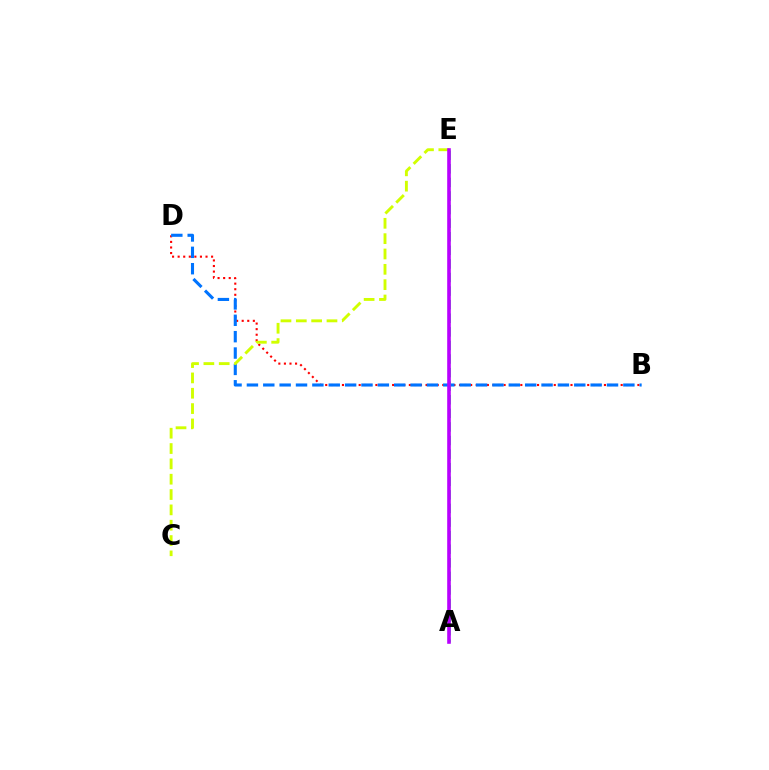{('B', 'D'): [{'color': '#ff0000', 'line_style': 'dotted', 'thickness': 1.51}, {'color': '#0074ff', 'line_style': 'dashed', 'thickness': 2.22}], ('A', 'E'): [{'color': '#00ff5c', 'line_style': 'dashed', 'thickness': 1.85}, {'color': '#b900ff', 'line_style': 'solid', 'thickness': 2.6}], ('C', 'E'): [{'color': '#d1ff00', 'line_style': 'dashed', 'thickness': 2.08}]}